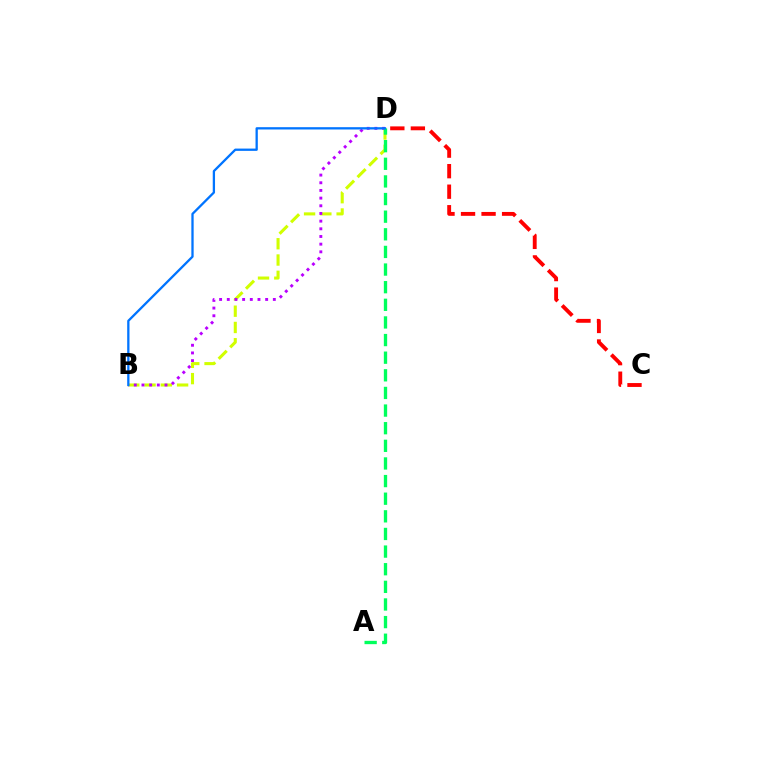{('C', 'D'): [{'color': '#ff0000', 'line_style': 'dashed', 'thickness': 2.79}], ('B', 'D'): [{'color': '#d1ff00', 'line_style': 'dashed', 'thickness': 2.21}, {'color': '#b900ff', 'line_style': 'dotted', 'thickness': 2.09}, {'color': '#0074ff', 'line_style': 'solid', 'thickness': 1.65}], ('A', 'D'): [{'color': '#00ff5c', 'line_style': 'dashed', 'thickness': 2.39}]}